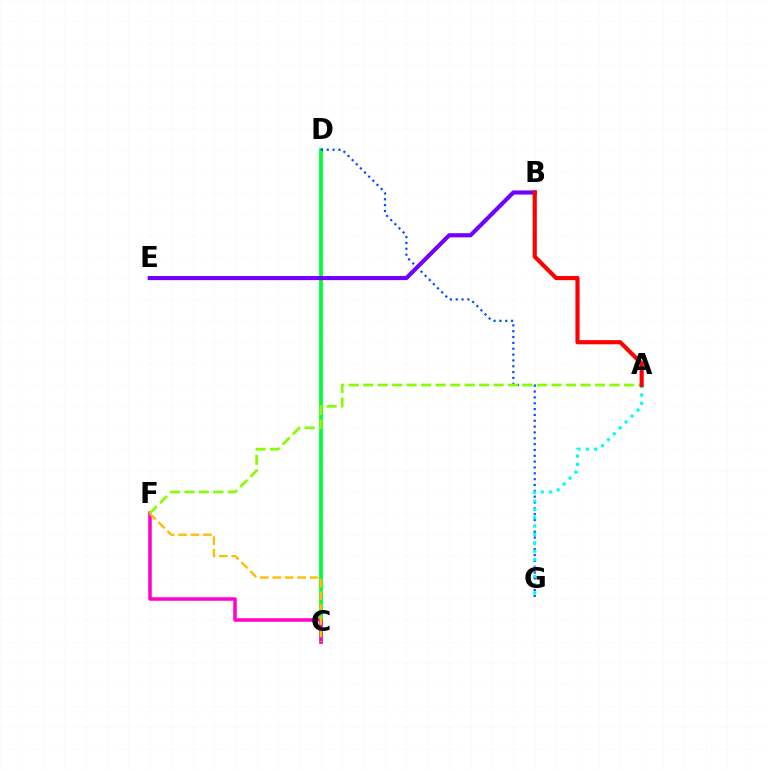{('C', 'D'): [{'color': '#00ff39', 'line_style': 'solid', 'thickness': 2.75}], ('C', 'F'): [{'color': '#ff00cf', 'line_style': 'solid', 'thickness': 2.53}, {'color': '#ffbd00', 'line_style': 'dashed', 'thickness': 1.69}], ('D', 'G'): [{'color': '#004bff', 'line_style': 'dotted', 'thickness': 1.59}], ('B', 'E'): [{'color': '#7200ff', 'line_style': 'solid', 'thickness': 2.98}], ('A', 'G'): [{'color': '#00fff6', 'line_style': 'dotted', 'thickness': 2.27}], ('A', 'F'): [{'color': '#84ff00', 'line_style': 'dashed', 'thickness': 1.97}], ('A', 'B'): [{'color': '#ff0000', 'line_style': 'solid', 'thickness': 2.99}]}